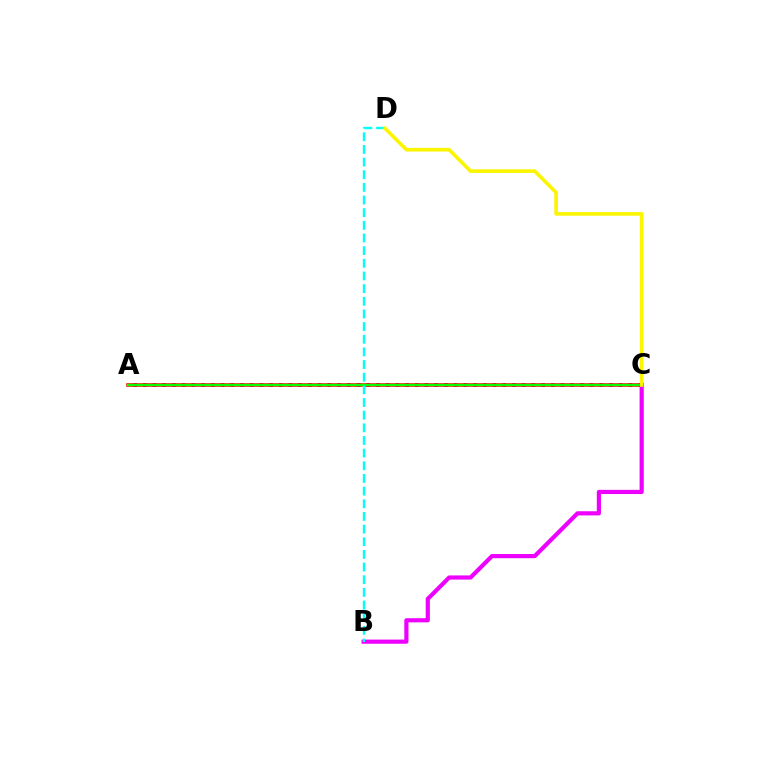{('A', 'C'): [{'color': '#0010ff', 'line_style': 'dotted', 'thickness': 2.64}, {'color': '#ff0000', 'line_style': 'solid', 'thickness': 2.56}, {'color': '#08ff00', 'line_style': 'solid', 'thickness': 1.7}], ('B', 'C'): [{'color': '#ee00ff', 'line_style': 'solid', 'thickness': 3.0}], ('B', 'D'): [{'color': '#00fff6', 'line_style': 'dashed', 'thickness': 1.72}], ('C', 'D'): [{'color': '#fcf500', 'line_style': 'solid', 'thickness': 2.61}]}